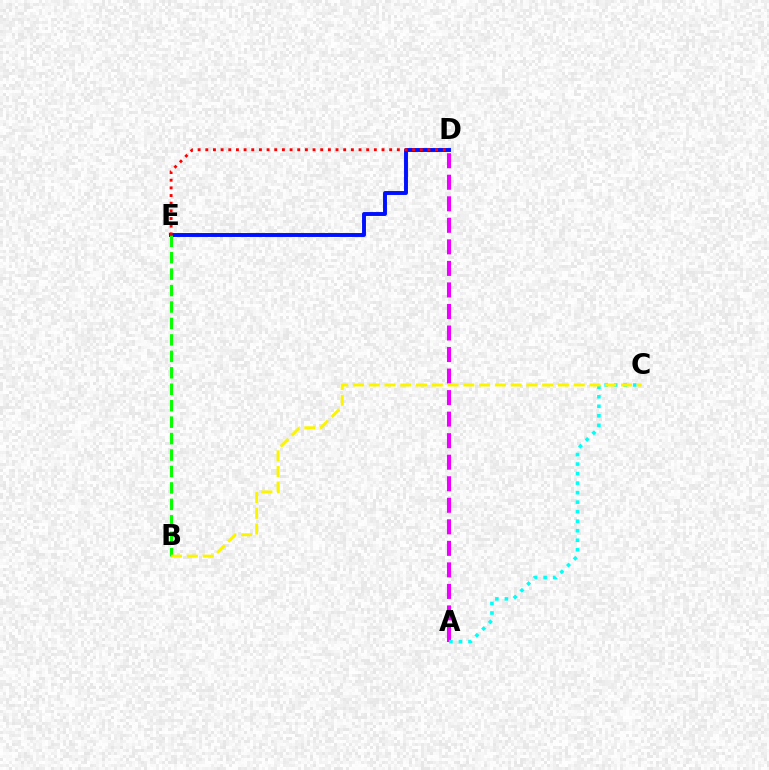{('A', 'D'): [{'color': '#ee00ff', 'line_style': 'dashed', 'thickness': 2.93}], ('D', 'E'): [{'color': '#0010ff', 'line_style': 'solid', 'thickness': 2.82}, {'color': '#ff0000', 'line_style': 'dotted', 'thickness': 2.08}], ('A', 'C'): [{'color': '#00fff6', 'line_style': 'dotted', 'thickness': 2.59}], ('B', 'E'): [{'color': '#08ff00', 'line_style': 'dashed', 'thickness': 2.23}], ('B', 'C'): [{'color': '#fcf500', 'line_style': 'dashed', 'thickness': 2.14}]}